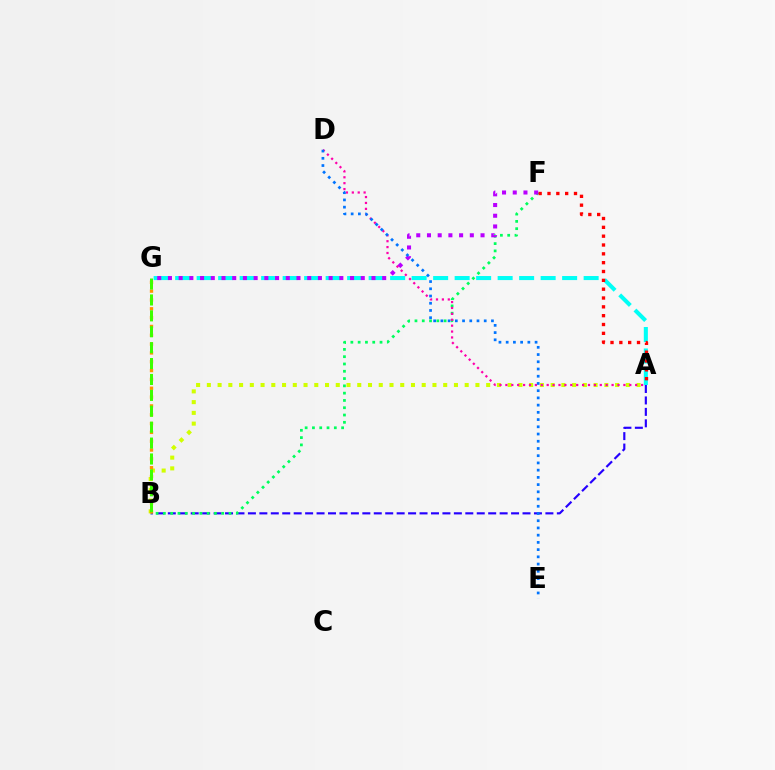{('A', 'B'): [{'color': '#2500ff', 'line_style': 'dashed', 'thickness': 1.55}, {'color': '#d1ff00', 'line_style': 'dotted', 'thickness': 2.92}], ('B', 'F'): [{'color': '#00ff5c', 'line_style': 'dotted', 'thickness': 1.98}], ('A', 'G'): [{'color': '#00fff6', 'line_style': 'dashed', 'thickness': 2.92}], ('A', 'F'): [{'color': '#ff0000', 'line_style': 'dotted', 'thickness': 2.4}], ('B', 'G'): [{'color': '#ff9400', 'line_style': 'dotted', 'thickness': 2.4}, {'color': '#3dff00', 'line_style': 'dashed', 'thickness': 2.16}], ('A', 'D'): [{'color': '#ff00ac', 'line_style': 'dotted', 'thickness': 1.6}], ('F', 'G'): [{'color': '#b900ff', 'line_style': 'dotted', 'thickness': 2.91}], ('D', 'E'): [{'color': '#0074ff', 'line_style': 'dotted', 'thickness': 1.96}]}